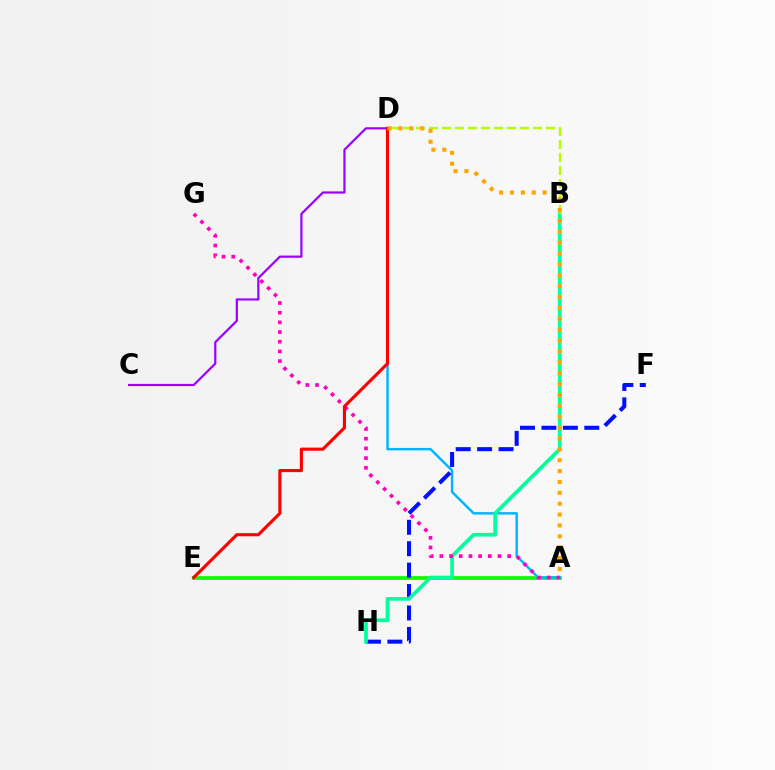{('A', 'E'): [{'color': '#08ff00', 'line_style': 'solid', 'thickness': 2.66}], ('C', 'D'): [{'color': '#9b00ff', 'line_style': 'solid', 'thickness': 1.58}], ('A', 'D'): [{'color': '#00b5ff', 'line_style': 'solid', 'thickness': 1.75}, {'color': '#ffa500', 'line_style': 'dotted', 'thickness': 2.96}], ('F', 'H'): [{'color': '#0010ff', 'line_style': 'dashed', 'thickness': 2.91}], ('B', 'H'): [{'color': '#00ff9d', 'line_style': 'solid', 'thickness': 2.65}], ('A', 'G'): [{'color': '#ff00bd', 'line_style': 'dotted', 'thickness': 2.63}], ('B', 'D'): [{'color': '#b3ff00', 'line_style': 'dashed', 'thickness': 1.77}], ('D', 'E'): [{'color': '#ff0000', 'line_style': 'solid', 'thickness': 2.25}]}